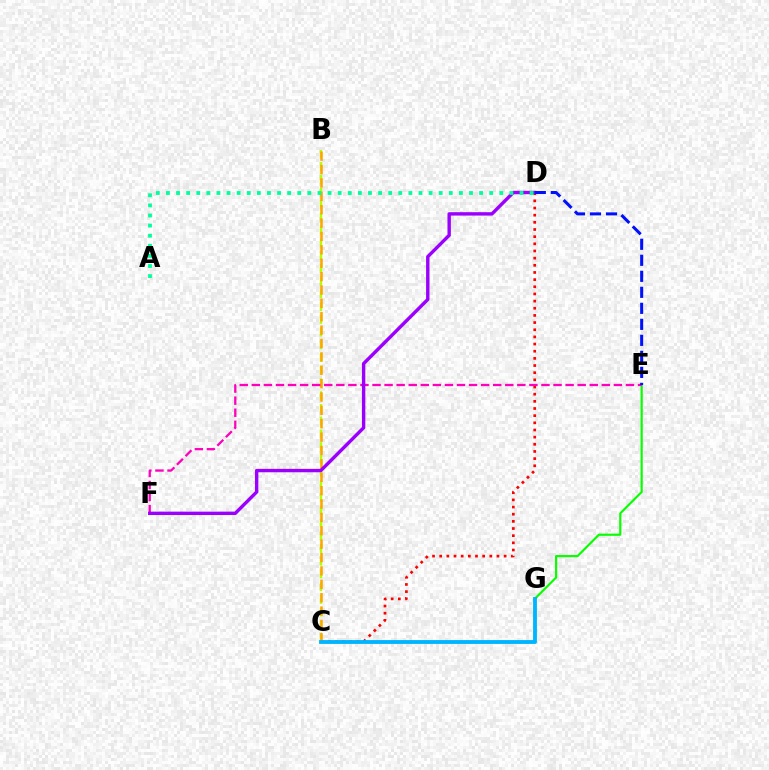{('B', 'C'): [{'color': '#b3ff00', 'line_style': 'dashed', 'thickness': 1.73}, {'color': '#ffa500', 'line_style': 'dashed', 'thickness': 1.82}], ('E', 'G'): [{'color': '#08ff00', 'line_style': 'solid', 'thickness': 1.57}], ('C', 'D'): [{'color': '#ff0000', 'line_style': 'dotted', 'thickness': 1.95}], ('E', 'F'): [{'color': '#ff00bd', 'line_style': 'dashed', 'thickness': 1.64}], ('D', 'F'): [{'color': '#9b00ff', 'line_style': 'solid', 'thickness': 2.45}], ('D', 'E'): [{'color': '#0010ff', 'line_style': 'dashed', 'thickness': 2.18}], ('A', 'D'): [{'color': '#00ff9d', 'line_style': 'dotted', 'thickness': 2.74}], ('C', 'G'): [{'color': '#00b5ff', 'line_style': 'solid', 'thickness': 2.77}]}